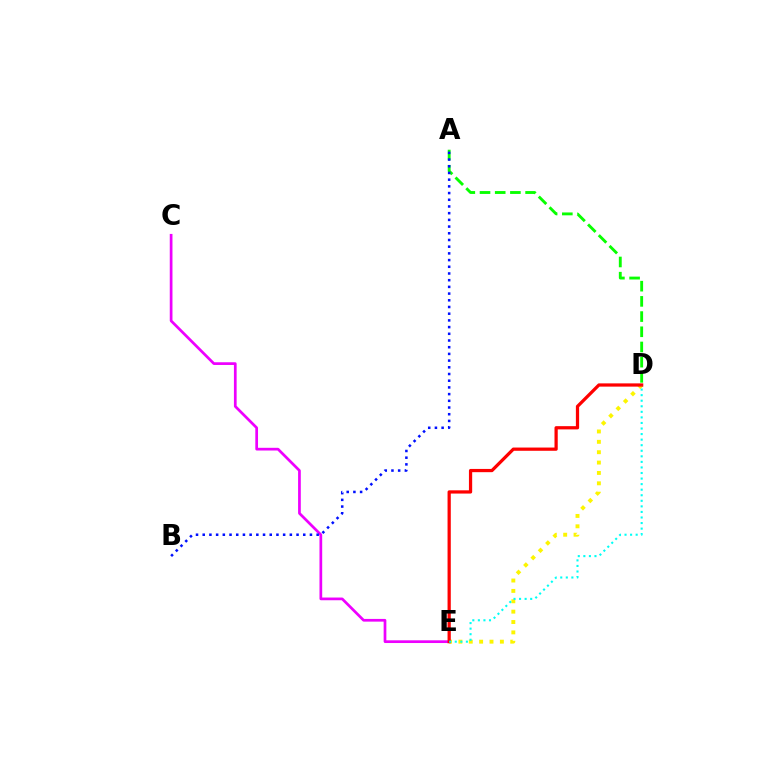{('D', 'E'): [{'color': '#fcf500', 'line_style': 'dotted', 'thickness': 2.82}, {'color': '#ff0000', 'line_style': 'solid', 'thickness': 2.33}, {'color': '#00fff6', 'line_style': 'dotted', 'thickness': 1.51}], ('A', 'D'): [{'color': '#08ff00', 'line_style': 'dashed', 'thickness': 2.06}], ('C', 'E'): [{'color': '#ee00ff', 'line_style': 'solid', 'thickness': 1.95}], ('A', 'B'): [{'color': '#0010ff', 'line_style': 'dotted', 'thickness': 1.82}]}